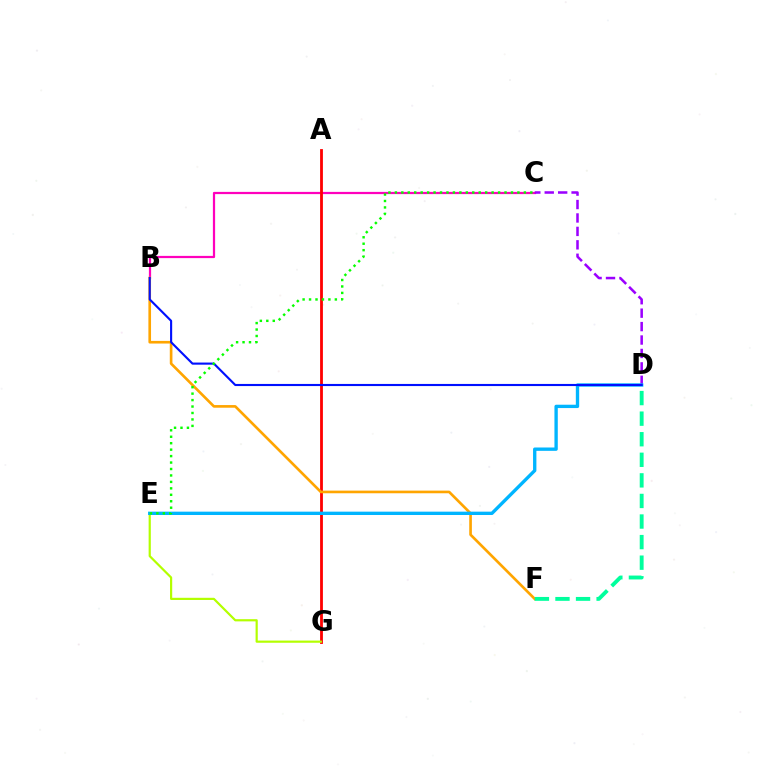{('B', 'C'): [{'color': '#ff00bd', 'line_style': 'solid', 'thickness': 1.6}], ('A', 'G'): [{'color': '#ff0000', 'line_style': 'solid', 'thickness': 2.02}], ('B', 'F'): [{'color': '#ffa500', 'line_style': 'solid', 'thickness': 1.9}], ('E', 'G'): [{'color': '#b3ff00', 'line_style': 'solid', 'thickness': 1.58}], ('C', 'D'): [{'color': '#9b00ff', 'line_style': 'dashed', 'thickness': 1.82}], ('D', 'E'): [{'color': '#00b5ff', 'line_style': 'solid', 'thickness': 2.41}], ('B', 'D'): [{'color': '#0010ff', 'line_style': 'solid', 'thickness': 1.53}], ('C', 'E'): [{'color': '#08ff00', 'line_style': 'dotted', 'thickness': 1.75}], ('D', 'F'): [{'color': '#00ff9d', 'line_style': 'dashed', 'thickness': 2.8}]}